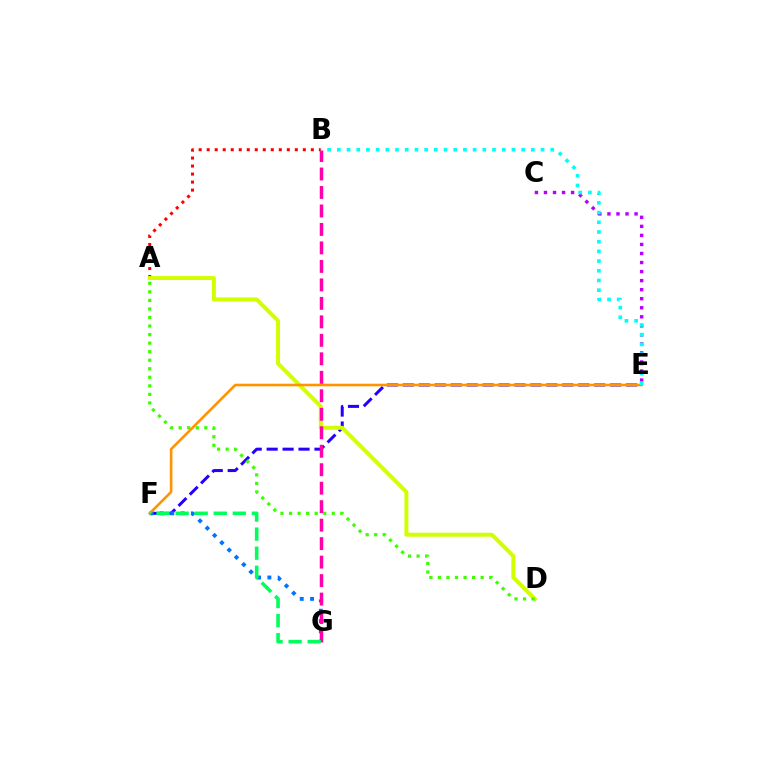{('E', 'F'): [{'color': '#2500ff', 'line_style': 'dashed', 'thickness': 2.17}, {'color': '#ff9400', 'line_style': 'solid', 'thickness': 1.87}], ('A', 'B'): [{'color': '#ff0000', 'line_style': 'dotted', 'thickness': 2.18}], ('F', 'G'): [{'color': '#0074ff', 'line_style': 'dotted', 'thickness': 2.8}, {'color': '#00ff5c', 'line_style': 'dashed', 'thickness': 2.59}], ('C', 'E'): [{'color': '#b900ff', 'line_style': 'dotted', 'thickness': 2.46}], ('A', 'D'): [{'color': '#d1ff00', 'line_style': 'solid', 'thickness': 2.86}, {'color': '#3dff00', 'line_style': 'dotted', 'thickness': 2.32}], ('B', 'G'): [{'color': '#ff00ac', 'line_style': 'dashed', 'thickness': 2.51}], ('B', 'E'): [{'color': '#00fff6', 'line_style': 'dotted', 'thickness': 2.64}]}